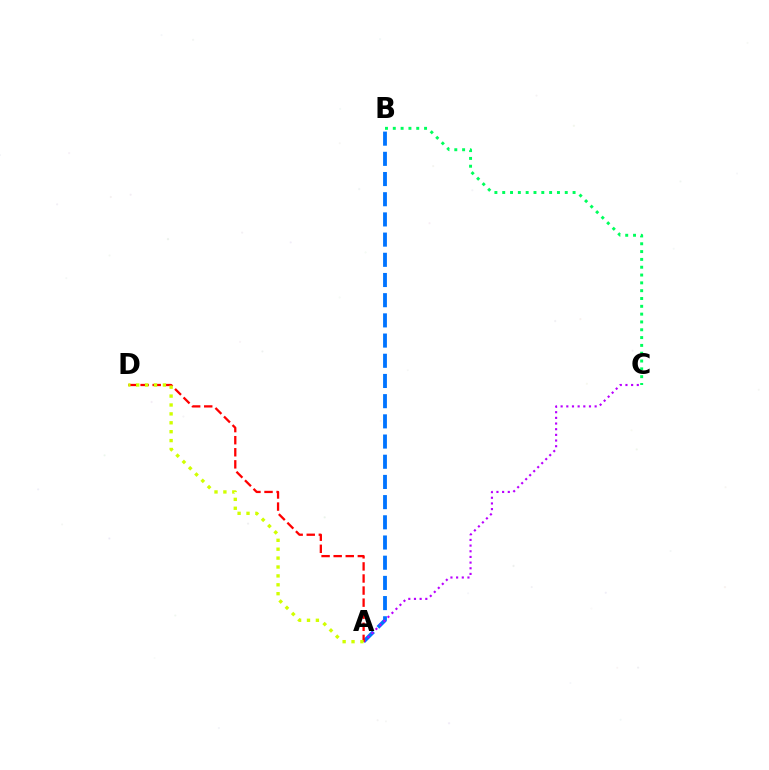{('A', 'B'): [{'color': '#0074ff', 'line_style': 'dashed', 'thickness': 2.74}], ('B', 'C'): [{'color': '#00ff5c', 'line_style': 'dotted', 'thickness': 2.12}], ('A', 'C'): [{'color': '#b900ff', 'line_style': 'dotted', 'thickness': 1.54}], ('A', 'D'): [{'color': '#ff0000', 'line_style': 'dashed', 'thickness': 1.64}, {'color': '#d1ff00', 'line_style': 'dotted', 'thickness': 2.42}]}